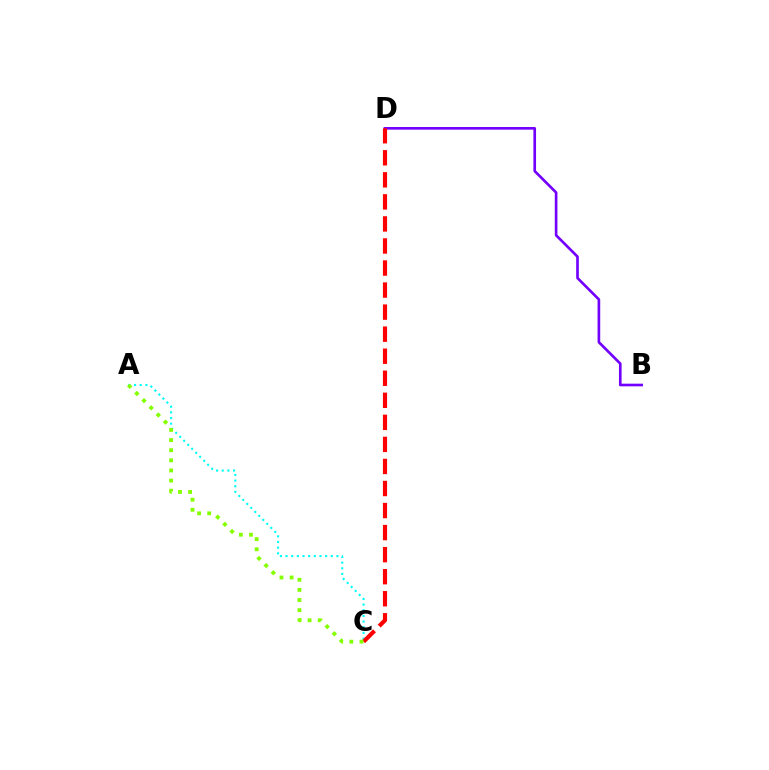{('A', 'C'): [{'color': '#00fff6', 'line_style': 'dotted', 'thickness': 1.54}, {'color': '#84ff00', 'line_style': 'dotted', 'thickness': 2.75}], ('B', 'D'): [{'color': '#7200ff', 'line_style': 'solid', 'thickness': 1.91}], ('C', 'D'): [{'color': '#ff0000', 'line_style': 'dashed', 'thickness': 3.0}]}